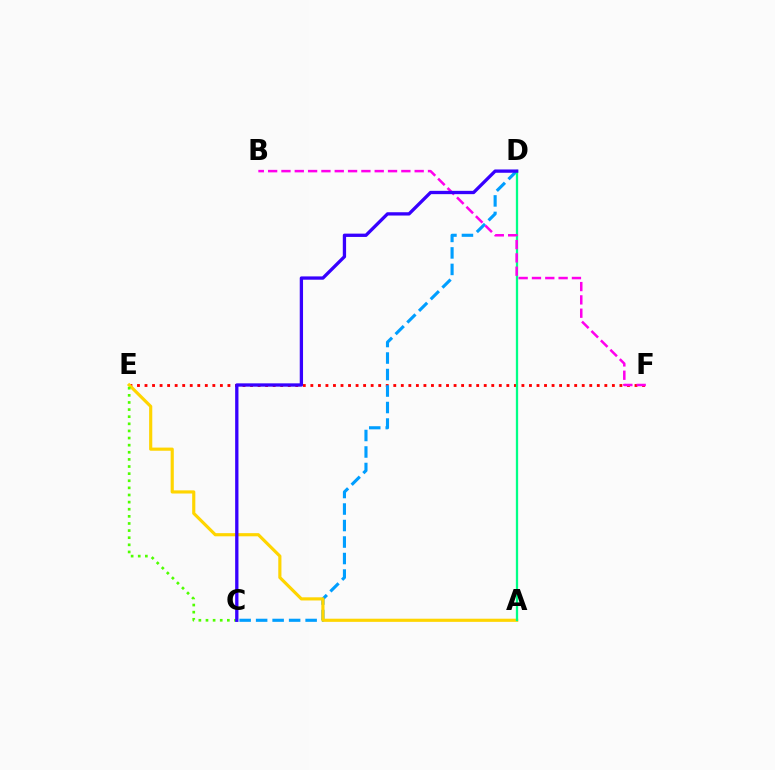{('E', 'F'): [{'color': '#ff0000', 'line_style': 'dotted', 'thickness': 2.05}], ('C', 'D'): [{'color': '#009eff', 'line_style': 'dashed', 'thickness': 2.24}, {'color': '#3700ff', 'line_style': 'solid', 'thickness': 2.38}], ('A', 'E'): [{'color': '#ffd500', 'line_style': 'solid', 'thickness': 2.27}], ('C', 'E'): [{'color': '#4fff00', 'line_style': 'dotted', 'thickness': 1.93}], ('A', 'D'): [{'color': '#00ff86', 'line_style': 'solid', 'thickness': 1.65}], ('B', 'F'): [{'color': '#ff00ed', 'line_style': 'dashed', 'thickness': 1.81}]}